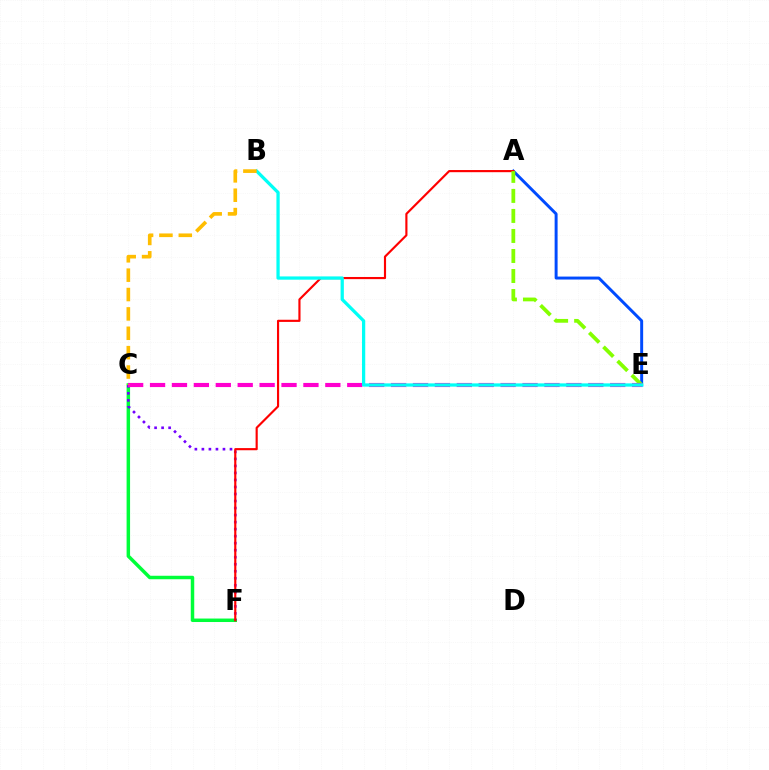{('A', 'E'): [{'color': '#004bff', 'line_style': 'solid', 'thickness': 2.13}, {'color': '#84ff00', 'line_style': 'dashed', 'thickness': 2.72}], ('C', 'F'): [{'color': '#00ff39', 'line_style': 'solid', 'thickness': 2.5}, {'color': '#7200ff', 'line_style': 'dotted', 'thickness': 1.91}], ('A', 'F'): [{'color': '#ff0000', 'line_style': 'solid', 'thickness': 1.55}], ('C', 'E'): [{'color': '#ff00cf', 'line_style': 'dashed', 'thickness': 2.98}], ('B', 'E'): [{'color': '#00fff6', 'line_style': 'solid', 'thickness': 2.35}], ('B', 'C'): [{'color': '#ffbd00', 'line_style': 'dashed', 'thickness': 2.63}]}